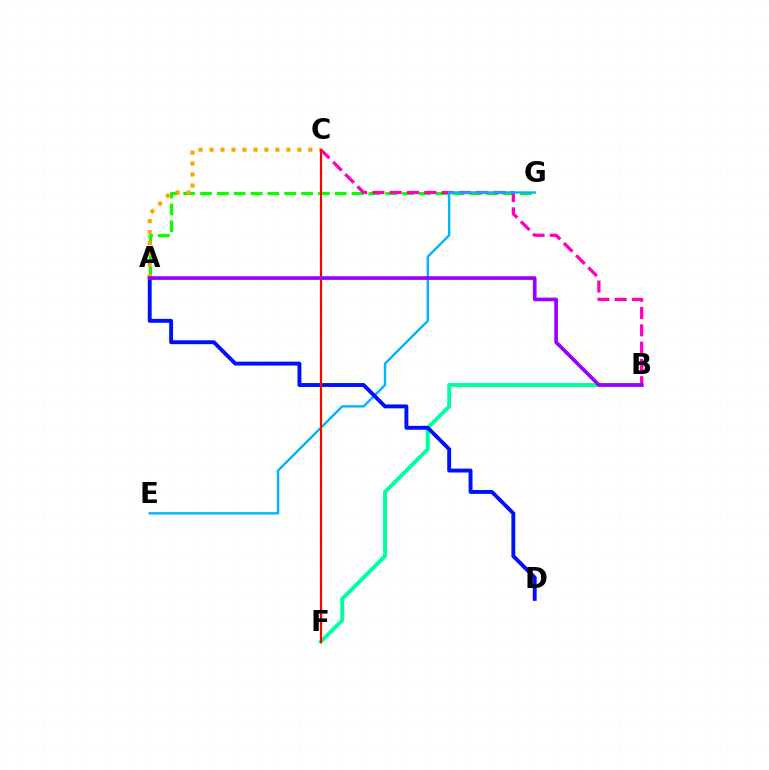{('A', 'G'): [{'color': '#08ff00', 'line_style': 'dashed', 'thickness': 2.29}], ('B', 'F'): [{'color': '#00ff9d', 'line_style': 'solid', 'thickness': 2.79}], ('B', 'C'): [{'color': '#ff00bd', 'line_style': 'dashed', 'thickness': 2.35}], ('E', 'G'): [{'color': '#00b5ff', 'line_style': 'solid', 'thickness': 1.72}], ('A', 'D'): [{'color': '#0010ff', 'line_style': 'solid', 'thickness': 2.8}], ('C', 'F'): [{'color': '#b3ff00', 'line_style': 'dotted', 'thickness': 1.66}, {'color': '#ff0000', 'line_style': 'solid', 'thickness': 1.57}], ('A', 'C'): [{'color': '#ffa500', 'line_style': 'dotted', 'thickness': 2.98}], ('A', 'B'): [{'color': '#9b00ff', 'line_style': 'solid', 'thickness': 2.65}]}